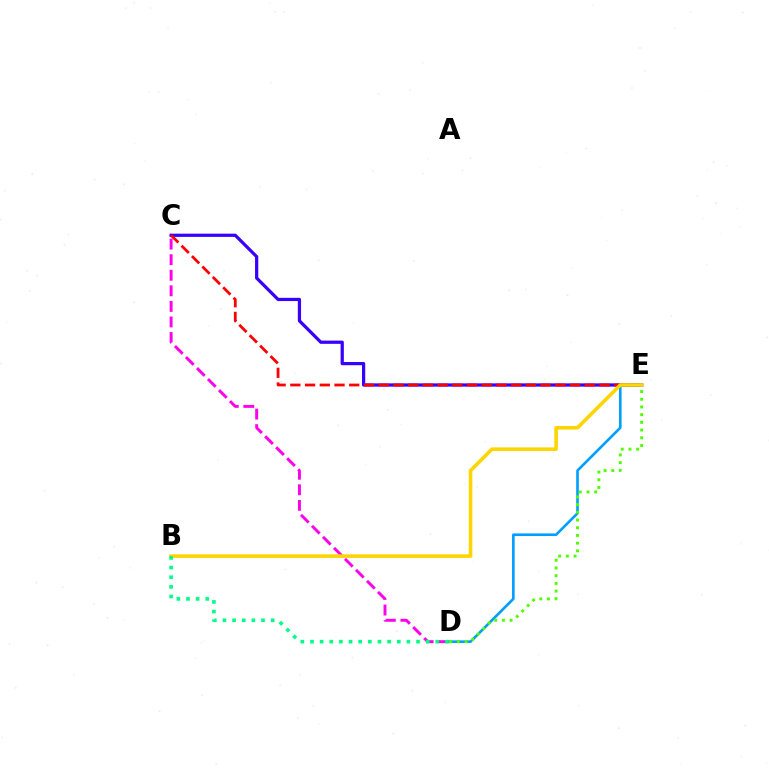{('C', 'E'): [{'color': '#3700ff', 'line_style': 'solid', 'thickness': 2.33}, {'color': '#ff0000', 'line_style': 'dashed', 'thickness': 2.0}], ('C', 'D'): [{'color': '#ff00ed', 'line_style': 'dashed', 'thickness': 2.11}], ('D', 'E'): [{'color': '#009eff', 'line_style': 'solid', 'thickness': 1.88}, {'color': '#4fff00', 'line_style': 'dotted', 'thickness': 2.09}], ('B', 'E'): [{'color': '#ffd500', 'line_style': 'solid', 'thickness': 2.57}], ('B', 'D'): [{'color': '#00ff86', 'line_style': 'dotted', 'thickness': 2.62}]}